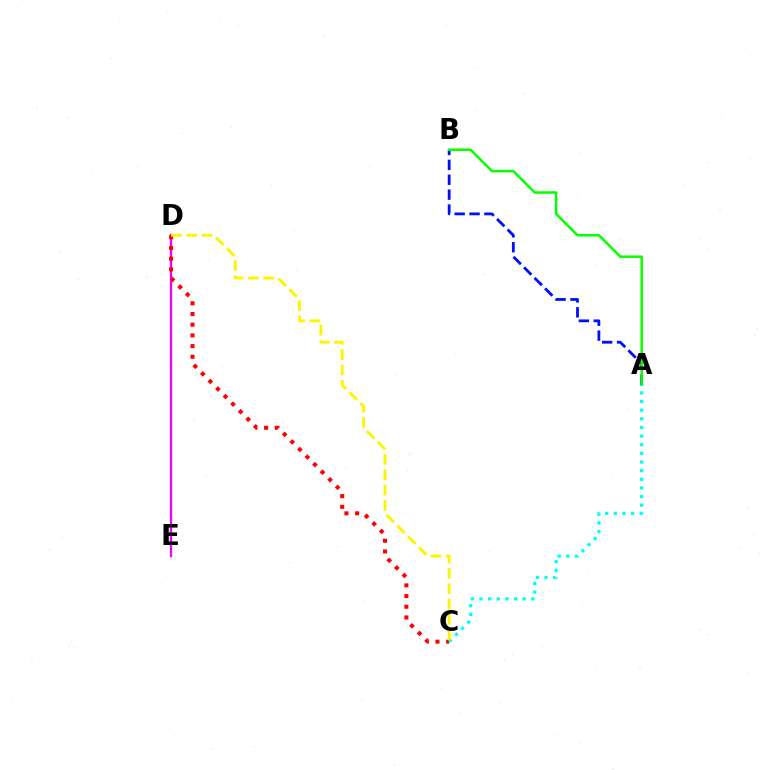{('A', 'B'): [{'color': '#0010ff', 'line_style': 'dashed', 'thickness': 2.02}, {'color': '#08ff00', 'line_style': 'solid', 'thickness': 1.81}], ('D', 'E'): [{'color': '#ee00ff', 'line_style': 'solid', 'thickness': 1.64}], ('C', 'D'): [{'color': '#ff0000', 'line_style': 'dotted', 'thickness': 2.91}, {'color': '#fcf500', 'line_style': 'dashed', 'thickness': 2.08}], ('A', 'C'): [{'color': '#00fff6', 'line_style': 'dotted', 'thickness': 2.35}]}